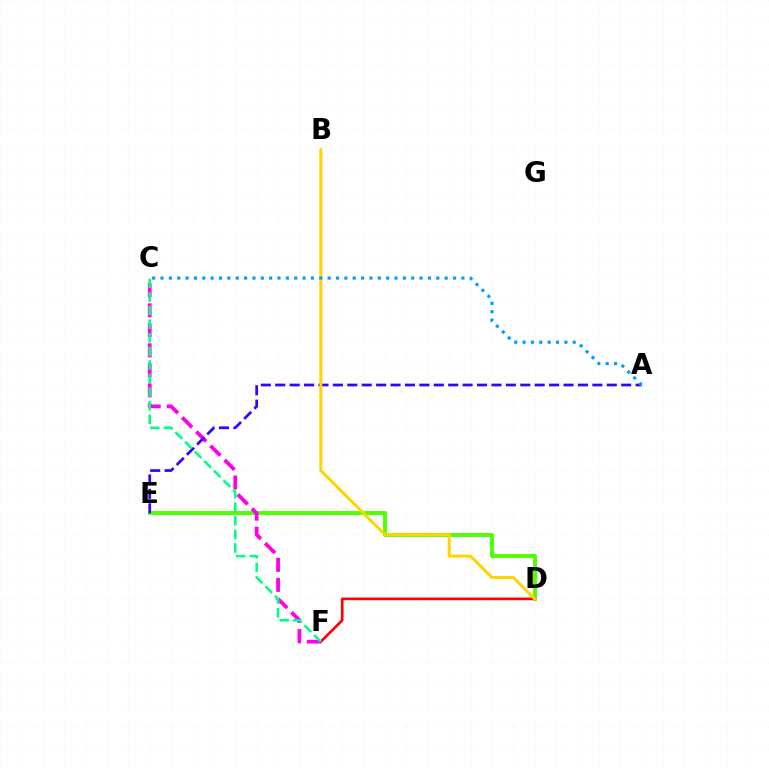{('D', 'E'): [{'color': '#4fff00', 'line_style': 'solid', 'thickness': 2.79}], ('D', 'F'): [{'color': '#ff0000', 'line_style': 'solid', 'thickness': 1.92}], ('C', 'F'): [{'color': '#ff00ed', 'line_style': 'dashed', 'thickness': 2.72}, {'color': '#00ff86', 'line_style': 'dashed', 'thickness': 1.85}], ('A', 'E'): [{'color': '#3700ff', 'line_style': 'dashed', 'thickness': 1.96}], ('B', 'D'): [{'color': '#ffd500', 'line_style': 'solid', 'thickness': 2.18}], ('A', 'C'): [{'color': '#009eff', 'line_style': 'dotted', 'thickness': 2.27}]}